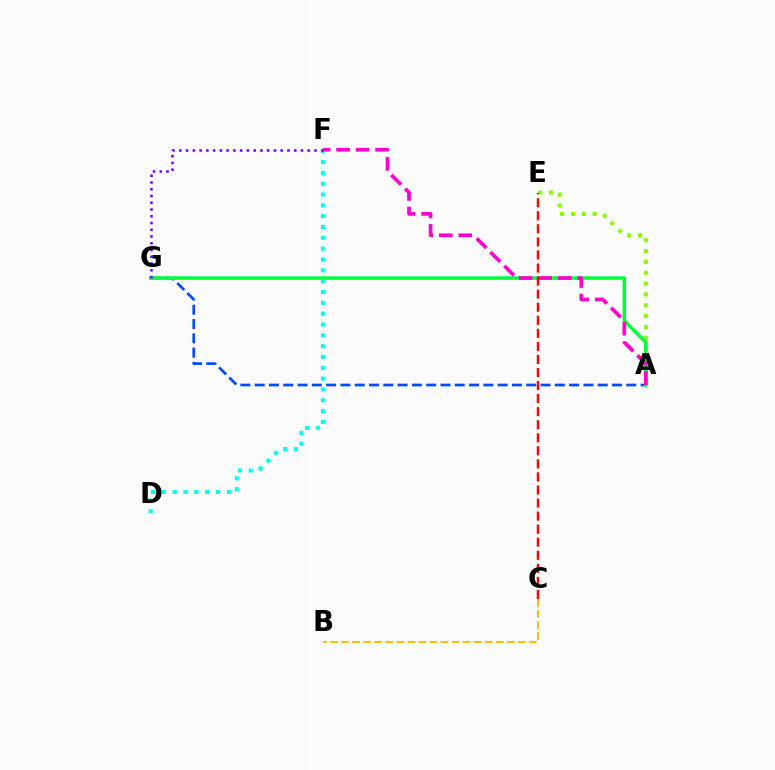{('A', 'G'): [{'color': '#004bff', 'line_style': 'dashed', 'thickness': 1.94}, {'color': '#00ff39', 'line_style': 'solid', 'thickness': 2.53}], ('A', 'E'): [{'color': '#84ff00', 'line_style': 'dotted', 'thickness': 2.94}], ('D', 'F'): [{'color': '#00fff6', 'line_style': 'dotted', 'thickness': 2.94}], ('A', 'F'): [{'color': '#ff00cf', 'line_style': 'dashed', 'thickness': 2.65}], ('B', 'C'): [{'color': '#ffbd00', 'line_style': 'dashed', 'thickness': 1.5}], ('F', 'G'): [{'color': '#7200ff', 'line_style': 'dotted', 'thickness': 1.84}], ('C', 'E'): [{'color': '#ff0000', 'line_style': 'dashed', 'thickness': 1.77}]}